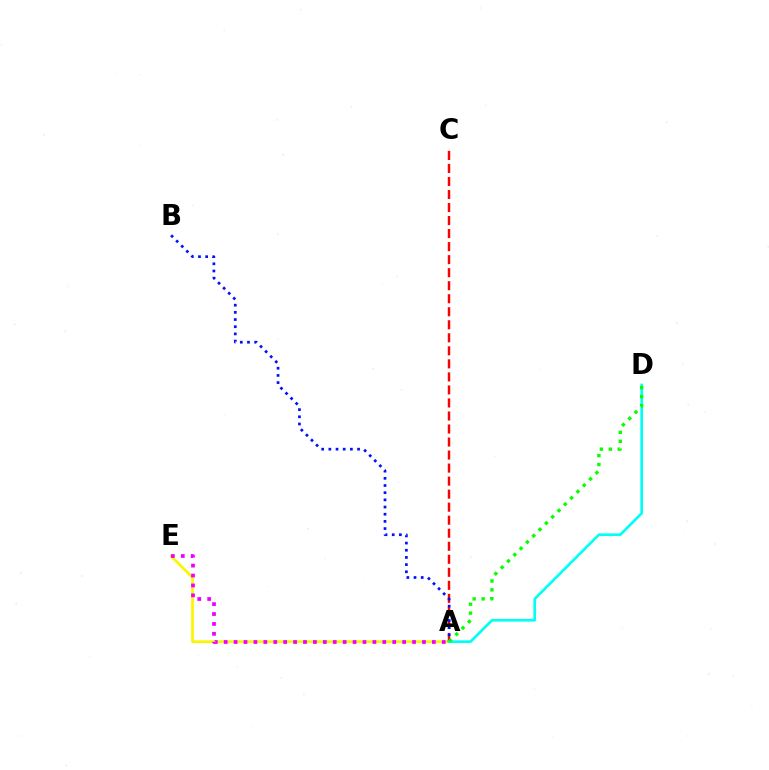{('A', 'E'): [{'color': '#fcf500', 'line_style': 'solid', 'thickness': 1.95}, {'color': '#ee00ff', 'line_style': 'dotted', 'thickness': 2.69}], ('A', 'C'): [{'color': '#ff0000', 'line_style': 'dashed', 'thickness': 1.77}], ('A', 'B'): [{'color': '#0010ff', 'line_style': 'dotted', 'thickness': 1.95}], ('A', 'D'): [{'color': '#00fff6', 'line_style': 'solid', 'thickness': 1.93}, {'color': '#08ff00', 'line_style': 'dotted', 'thickness': 2.43}]}